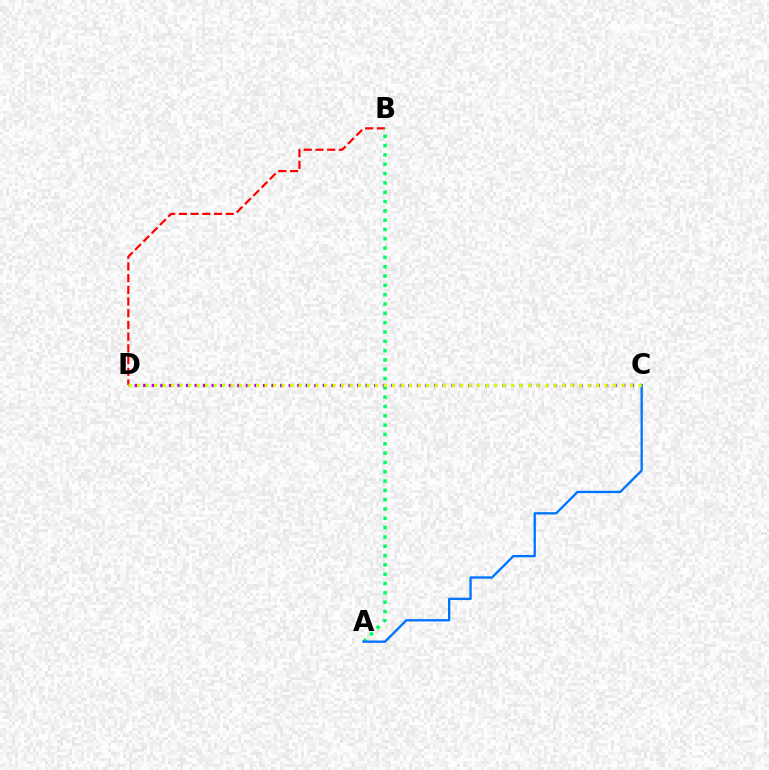{('B', 'D'): [{'color': '#ff0000', 'line_style': 'dashed', 'thickness': 1.59}], ('A', 'B'): [{'color': '#00ff5c', 'line_style': 'dotted', 'thickness': 2.53}], ('C', 'D'): [{'color': '#b900ff', 'line_style': 'dotted', 'thickness': 2.32}, {'color': '#d1ff00', 'line_style': 'dotted', 'thickness': 2.31}], ('A', 'C'): [{'color': '#0074ff', 'line_style': 'solid', 'thickness': 1.67}]}